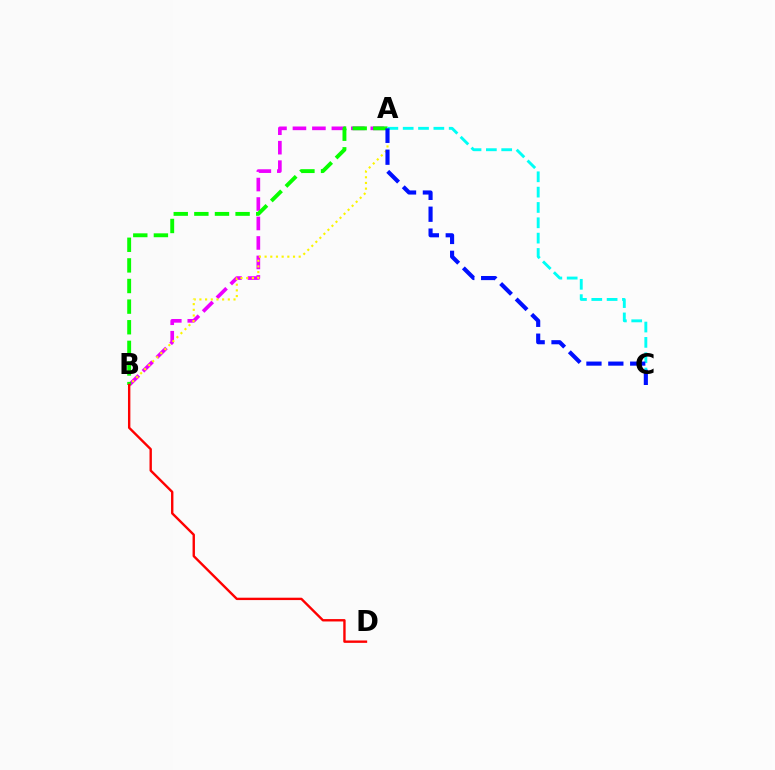{('A', 'B'): [{'color': '#ee00ff', 'line_style': 'dashed', 'thickness': 2.64}, {'color': '#08ff00', 'line_style': 'dashed', 'thickness': 2.8}, {'color': '#fcf500', 'line_style': 'dotted', 'thickness': 1.54}], ('A', 'C'): [{'color': '#00fff6', 'line_style': 'dashed', 'thickness': 2.08}, {'color': '#0010ff', 'line_style': 'dashed', 'thickness': 2.97}], ('B', 'D'): [{'color': '#ff0000', 'line_style': 'solid', 'thickness': 1.71}]}